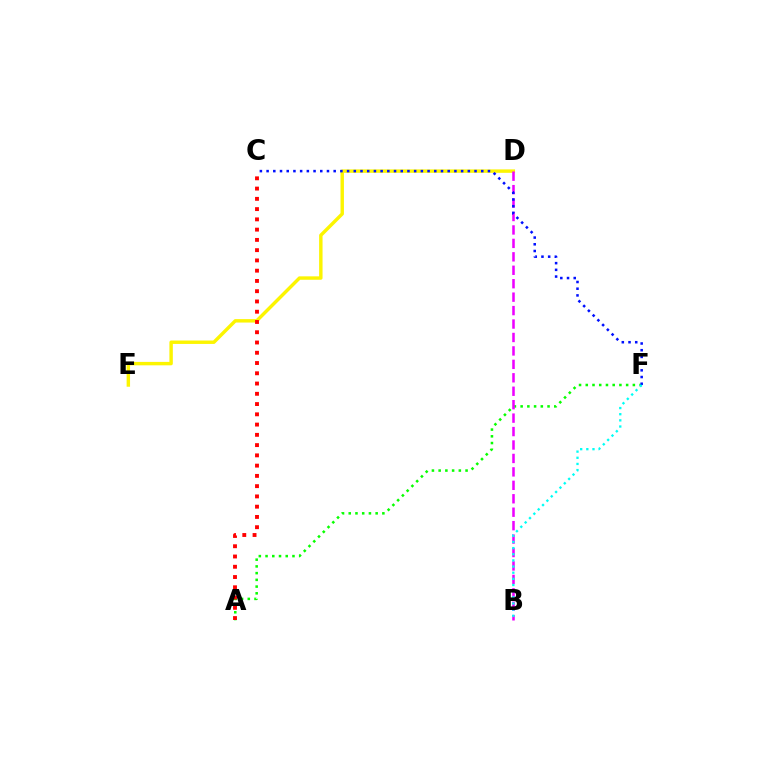{('A', 'F'): [{'color': '#08ff00', 'line_style': 'dotted', 'thickness': 1.83}], ('D', 'E'): [{'color': '#fcf500', 'line_style': 'solid', 'thickness': 2.47}], ('B', 'D'): [{'color': '#ee00ff', 'line_style': 'dashed', 'thickness': 1.83}], ('C', 'F'): [{'color': '#0010ff', 'line_style': 'dotted', 'thickness': 1.82}], ('B', 'F'): [{'color': '#00fff6', 'line_style': 'dotted', 'thickness': 1.67}], ('A', 'C'): [{'color': '#ff0000', 'line_style': 'dotted', 'thickness': 2.79}]}